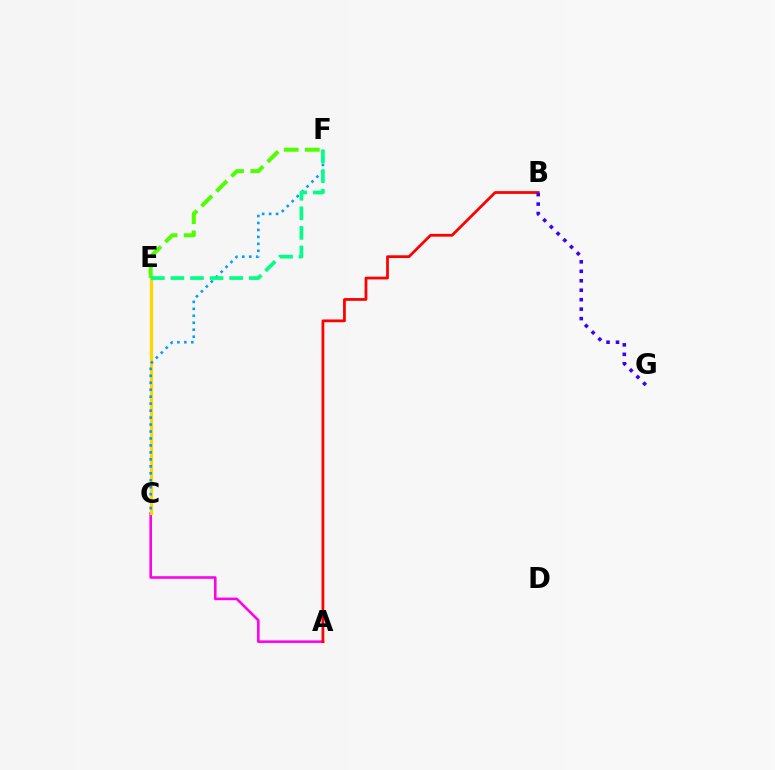{('A', 'C'): [{'color': '#ff00ed', 'line_style': 'solid', 'thickness': 1.86}], ('A', 'B'): [{'color': '#ff0000', 'line_style': 'solid', 'thickness': 1.99}], ('C', 'E'): [{'color': '#ffd500', 'line_style': 'solid', 'thickness': 2.34}], ('C', 'F'): [{'color': '#009eff', 'line_style': 'dotted', 'thickness': 1.89}], ('E', 'F'): [{'color': '#4fff00', 'line_style': 'dashed', 'thickness': 2.87}, {'color': '#00ff86', 'line_style': 'dashed', 'thickness': 2.66}], ('B', 'G'): [{'color': '#3700ff', 'line_style': 'dotted', 'thickness': 2.57}]}